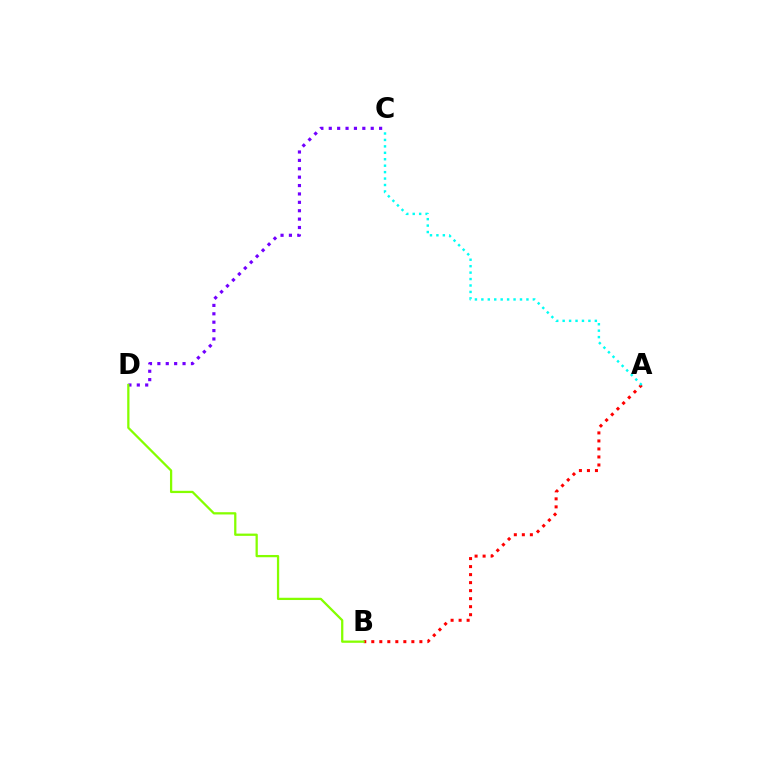{('A', 'B'): [{'color': '#ff0000', 'line_style': 'dotted', 'thickness': 2.18}], ('A', 'C'): [{'color': '#00fff6', 'line_style': 'dotted', 'thickness': 1.75}], ('C', 'D'): [{'color': '#7200ff', 'line_style': 'dotted', 'thickness': 2.28}], ('B', 'D'): [{'color': '#84ff00', 'line_style': 'solid', 'thickness': 1.63}]}